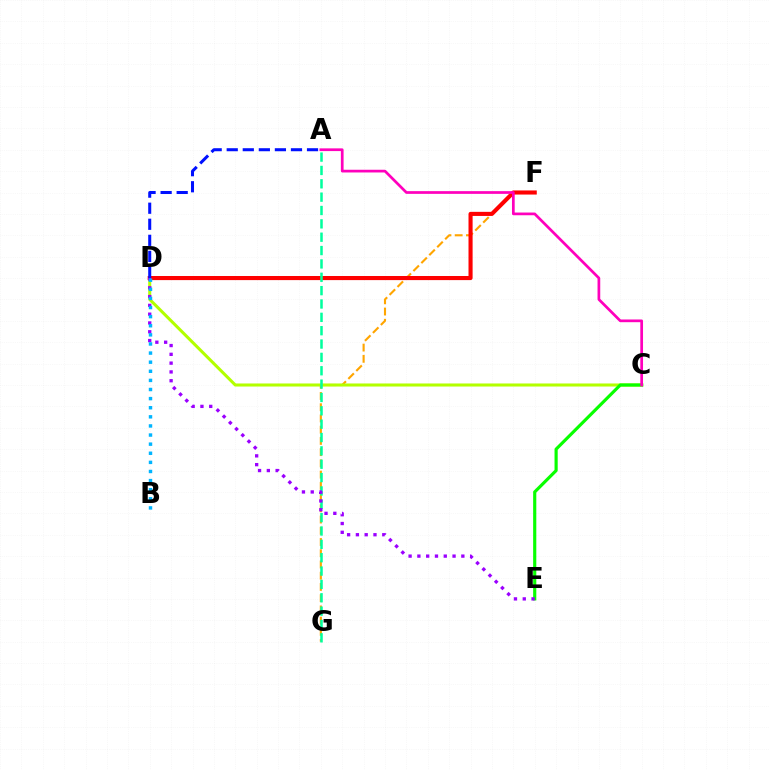{('F', 'G'): [{'color': '#ffa500', 'line_style': 'dashed', 'thickness': 1.53}], ('C', 'D'): [{'color': '#b3ff00', 'line_style': 'solid', 'thickness': 2.2}], ('D', 'F'): [{'color': '#ff0000', 'line_style': 'solid', 'thickness': 2.95}], ('C', 'E'): [{'color': '#08ff00', 'line_style': 'solid', 'thickness': 2.27}], ('A', 'G'): [{'color': '#00ff9d', 'line_style': 'dashed', 'thickness': 1.81}], ('A', 'D'): [{'color': '#0010ff', 'line_style': 'dashed', 'thickness': 2.18}], ('D', 'E'): [{'color': '#9b00ff', 'line_style': 'dotted', 'thickness': 2.39}], ('B', 'D'): [{'color': '#00b5ff', 'line_style': 'dotted', 'thickness': 2.47}], ('A', 'C'): [{'color': '#ff00bd', 'line_style': 'solid', 'thickness': 1.96}]}